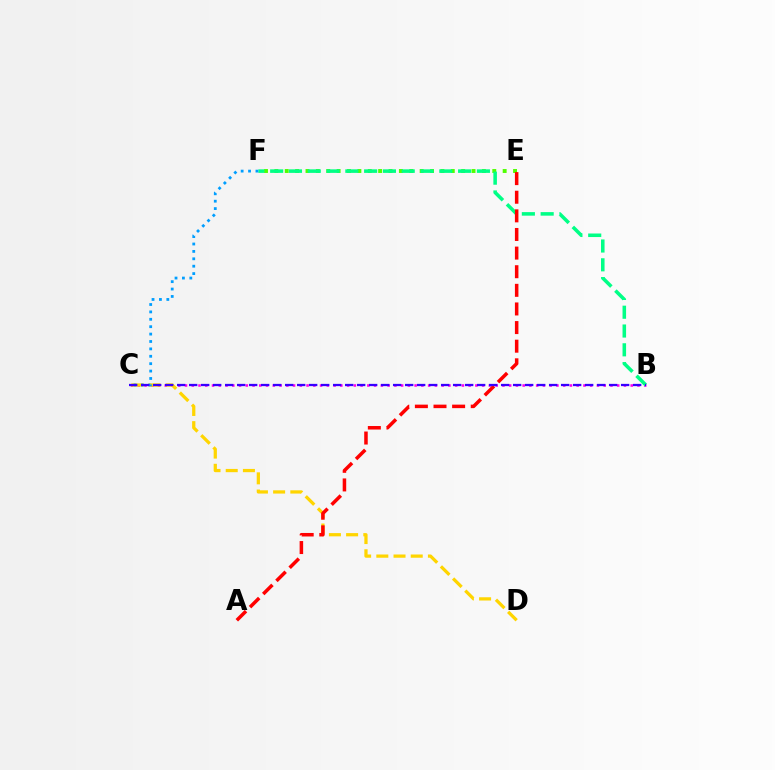{('B', 'C'): [{'color': '#ff00ed', 'line_style': 'dotted', 'thickness': 1.83}, {'color': '#3700ff', 'line_style': 'dashed', 'thickness': 1.63}], ('C', 'D'): [{'color': '#ffd500', 'line_style': 'dashed', 'thickness': 2.34}], ('E', 'F'): [{'color': '#4fff00', 'line_style': 'dotted', 'thickness': 2.82}], ('B', 'F'): [{'color': '#00ff86', 'line_style': 'dashed', 'thickness': 2.55}], ('A', 'E'): [{'color': '#ff0000', 'line_style': 'dashed', 'thickness': 2.53}], ('C', 'F'): [{'color': '#009eff', 'line_style': 'dotted', 'thickness': 2.01}]}